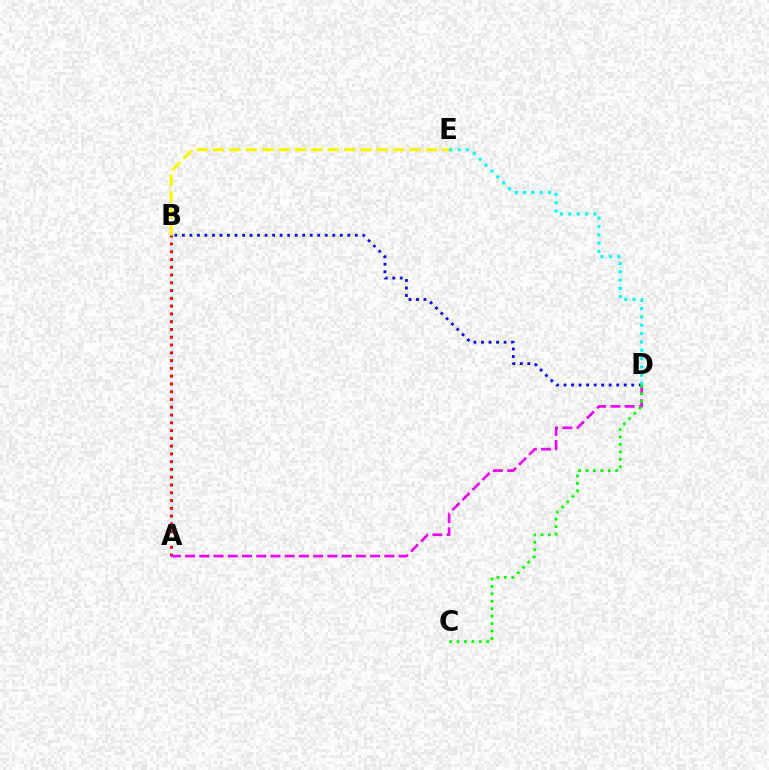{('A', 'B'): [{'color': '#ff0000', 'line_style': 'dotted', 'thickness': 2.11}], ('B', 'D'): [{'color': '#0010ff', 'line_style': 'dotted', 'thickness': 2.04}], ('A', 'D'): [{'color': '#ee00ff', 'line_style': 'dashed', 'thickness': 1.93}], ('C', 'D'): [{'color': '#08ff00', 'line_style': 'dotted', 'thickness': 2.02}], ('B', 'E'): [{'color': '#fcf500', 'line_style': 'dashed', 'thickness': 2.23}], ('D', 'E'): [{'color': '#00fff6', 'line_style': 'dotted', 'thickness': 2.26}]}